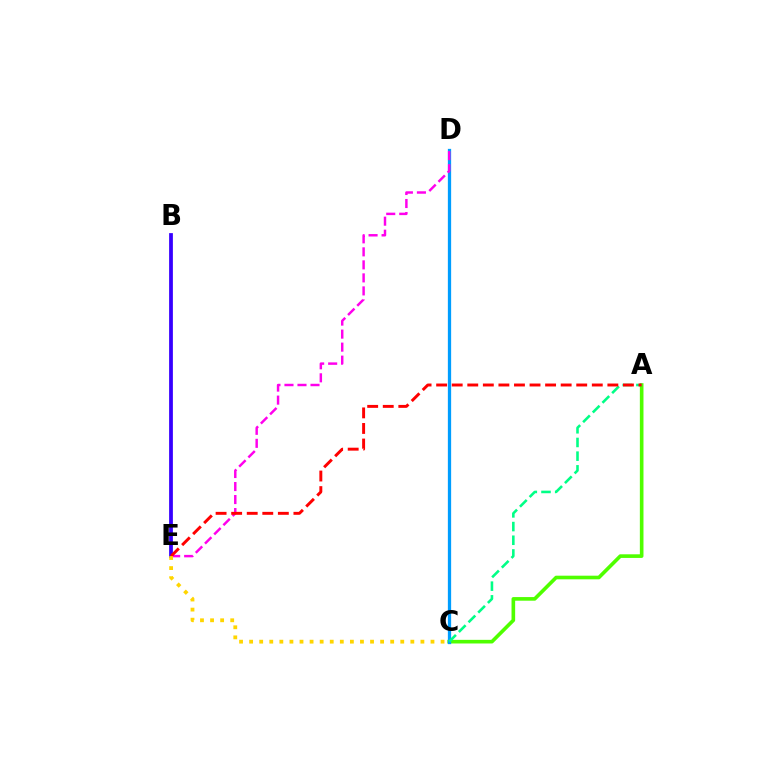{('A', 'C'): [{'color': '#4fff00', 'line_style': 'solid', 'thickness': 2.61}, {'color': '#00ff86', 'line_style': 'dashed', 'thickness': 1.86}], ('C', 'D'): [{'color': '#009eff', 'line_style': 'solid', 'thickness': 2.36}], ('B', 'E'): [{'color': '#3700ff', 'line_style': 'solid', 'thickness': 2.71}], ('D', 'E'): [{'color': '#ff00ed', 'line_style': 'dashed', 'thickness': 1.77}], ('A', 'E'): [{'color': '#ff0000', 'line_style': 'dashed', 'thickness': 2.11}], ('C', 'E'): [{'color': '#ffd500', 'line_style': 'dotted', 'thickness': 2.74}]}